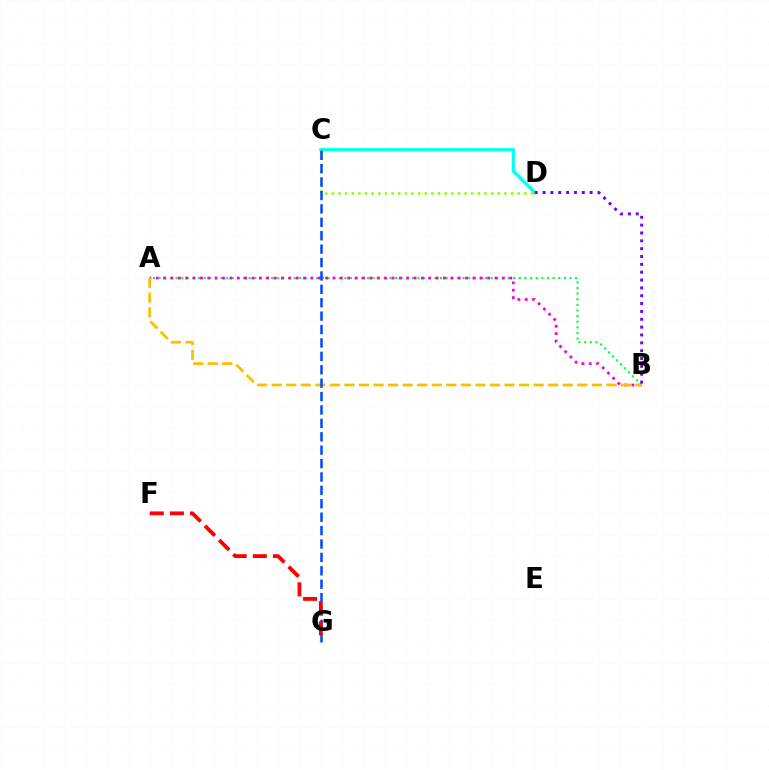{('A', 'B'): [{'color': '#00ff39', 'line_style': 'dotted', 'thickness': 1.53}, {'color': '#ff00cf', 'line_style': 'dotted', 'thickness': 2.0}, {'color': '#ffbd00', 'line_style': 'dashed', 'thickness': 1.98}], ('C', 'D'): [{'color': '#00fff6', 'line_style': 'solid', 'thickness': 2.3}, {'color': '#84ff00', 'line_style': 'dotted', 'thickness': 1.8}], ('C', 'G'): [{'color': '#004bff', 'line_style': 'dashed', 'thickness': 1.82}], ('F', 'G'): [{'color': '#ff0000', 'line_style': 'dashed', 'thickness': 2.73}], ('B', 'D'): [{'color': '#7200ff', 'line_style': 'dotted', 'thickness': 2.13}]}